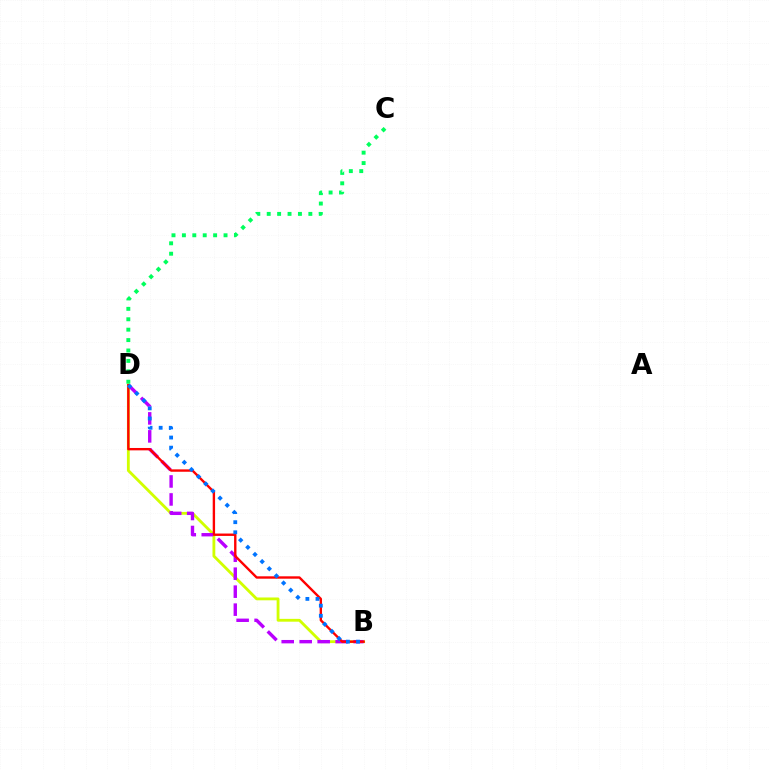{('B', 'D'): [{'color': '#d1ff00', 'line_style': 'solid', 'thickness': 2.04}, {'color': '#b900ff', 'line_style': 'dashed', 'thickness': 2.44}, {'color': '#ff0000', 'line_style': 'solid', 'thickness': 1.71}, {'color': '#0074ff', 'line_style': 'dotted', 'thickness': 2.75}], ('C', 'D'): [{'color': '#00ff5c', 'line_style': 'dotted', 'thickness': 2.83}]}